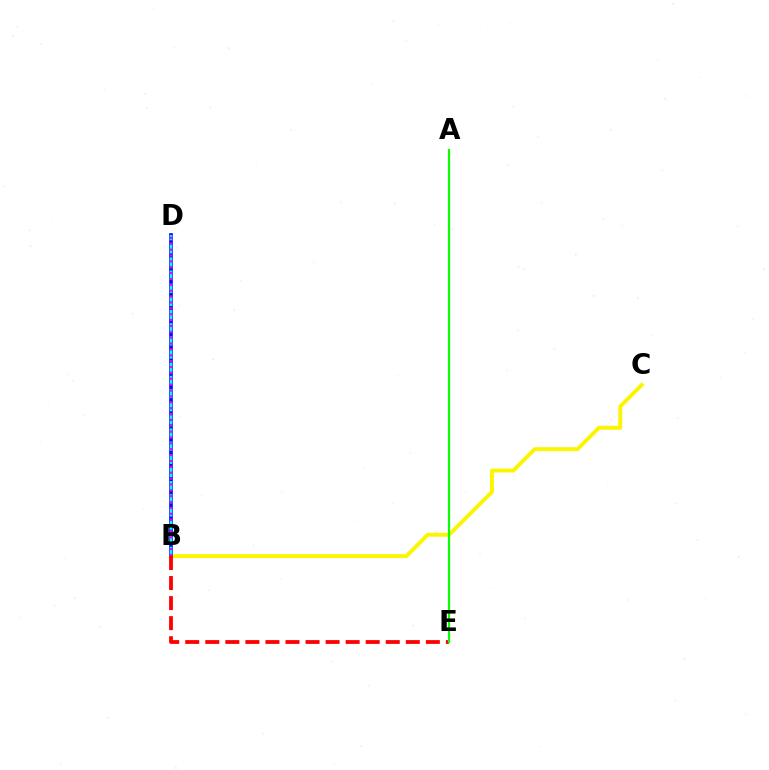{('B', 'C'): [{'color': '#fcf500', 'line_style': 'solid', 'thickness': 2.82}], ('B', 'D'): [{'color': '#0010ff', 'line_style': 'solid', 'thickness': 2.66}, {'color': '#00fff6', 'line_style': 'dashed', 'thickness': 1.79}, {'color': '#ee00ff', 'line_style': 'dotted', 'thickness': 1.59}], ('B', 'E'): [{'color': '#ff0000', 'line_style': 'dashed', 'thickness': 2.72}], ('A', 'E'): [{'color': '#08ff00', 'line_style': 'solid', 'thickness': 1.58}]}